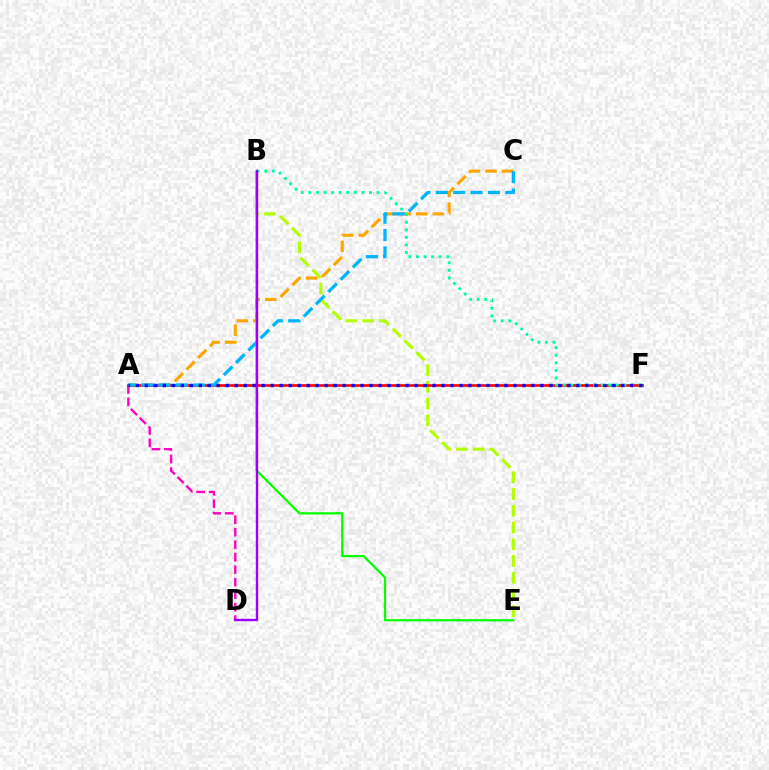{('B', 'E'): [{'color': '#b3ff00', 'line_style': 'dashed', 'thickness': 2.28}, {'color': '#08ff00', 'line_style': 'solid', 'thickness': 1.63}], ('A', 'C'): [{'color': '#ffa500', 'line_style': 'dashed', 'thickness': 2.25}, {'color': '#00b5ff', 'line_style': 'dashed', 'thickness': 2.36}], ('A', 'D'): [{'color': '#ff00bd', 'line_style': 'dashed', 'thickness': 1.7}], ('A', 'F'): [{'color': '#ff0000', 'line_style': 'solid', 'thickness': 1.9}, {'color': '#0010ff', 'line_style': 'dotted', 'thickness': 2.44}], ('B', 'F'): [{'color': '#00ff9d', 'line_style': 'dotted', 'thickness': 2.06}], ('B', 'D'): [{'color': '#9b00ff', 'line_style': 'solid', 'thickness': 1.71}]}